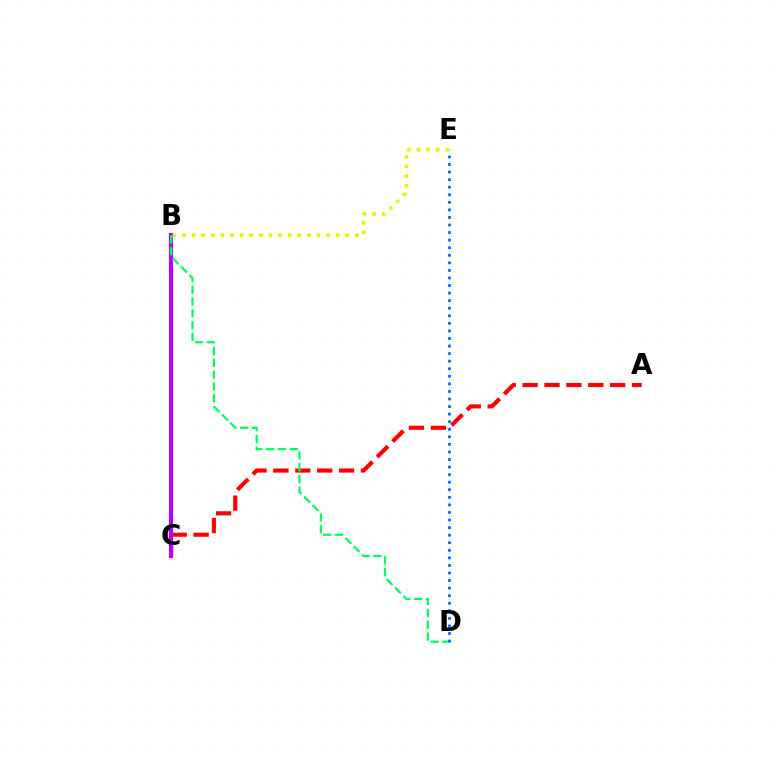{('A', 'C'): [{'color': '#ff0000', 'line_style': 'dashed', 'thickness': 2.97}], ('B', 'C'): [{'color': '#b900ff', 'line_style': 'solid', 'thickness': 2.94}], ('B', 'D'): [{'color': '#00ff5c', 'line_style': 'dashed', 'thickness': 1.61}], ('D', 'E'): [{'color': '#0074ff', 'line_style': 'dotted', 'thickness': 2.06}], ('B', 'E'): [{'color': '#d1ff00', 'line_style': 'dotted', 'thickness': 2.61}]}